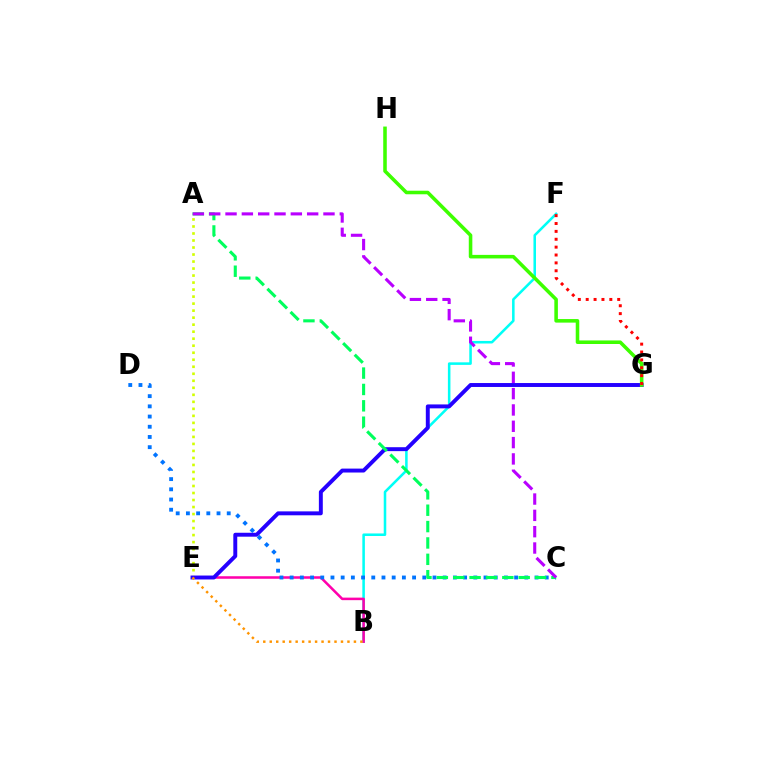{('A', 'E'): [{'color': '#d1ff00', 'line_style': 'dotted', 'thickness': 1.91}], ('B', 'F'): [{'color': '#00fff6', 'line_style': 'solid', 'thickness': 1.83}], ('B', 'E'): [{'color': '#ff00ac', 'line_style': 'solid', 'thickness': 1.82}, {'color': '#ff9400', 'line_style': 'dotted', 'thickness': 1.76}], ('E', 'G'): [{'color': '#2500ff', 'line_style': 'solid', 'thickness': 2.83}], ('C', 'D'): [{'color': '#0074ff', 'line_style': 'dotted', 'thickness': 2.77}], ('G', 'H'): [{'color': '#3dff00', 'line_style': 'solid', 'thickness': 2.56}], ('A', 'C'): [{'color': '#00ff5c', 'line_style': 'dashed', 'thickness': 2.22}, {'color': '#b900ff', 'line_style': 'dashed', 'thickness': 2.22}], ('F', 'G'): [{'color': '#ff0000', 'line_style': 'dotted', 'thickness': 2.14}]}